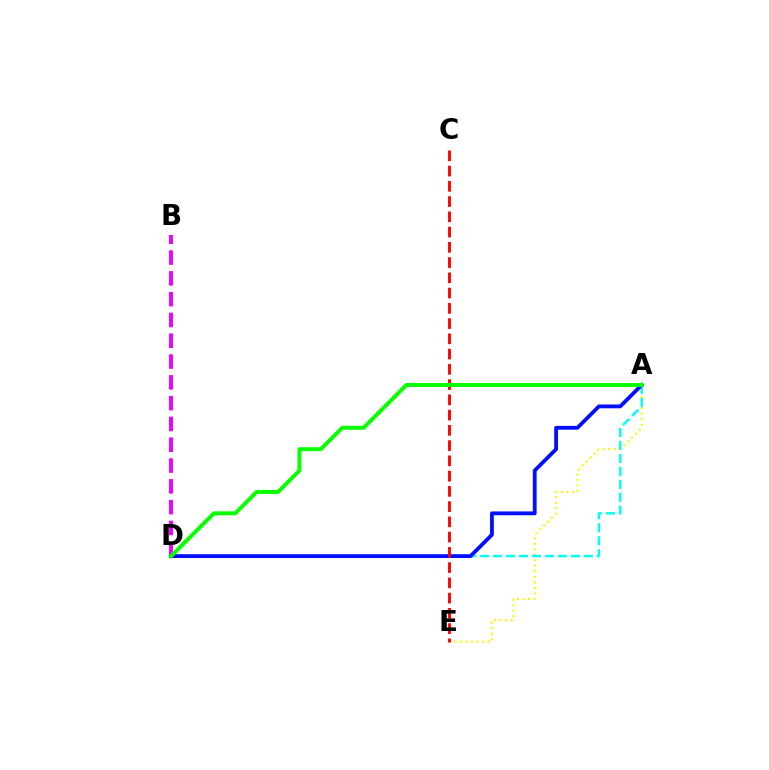{('B', 'D'): [{'color': '#ee00ff', 'line_style': 'dashed', 'thickness': 2.83}], ('A', 'E'): [{'color': '#fcf500', 'line_style': 'dotted', 'thickness': 1.5}], ('A', 'D'): [{'color': '#00fff6', 'line_style': 'dashed', 'thickness': 1.76}, {'color': '#0010ff', 'line_style': 'solid', 'thickness': 2.75}, {'color': '#08ff00', 'line_style': 'solid', 'thickness': 2.85}], ('C', 'E'): [{'color': '#ff0000', 'line_style': 'dashed', 'thickness': 2.07}]}